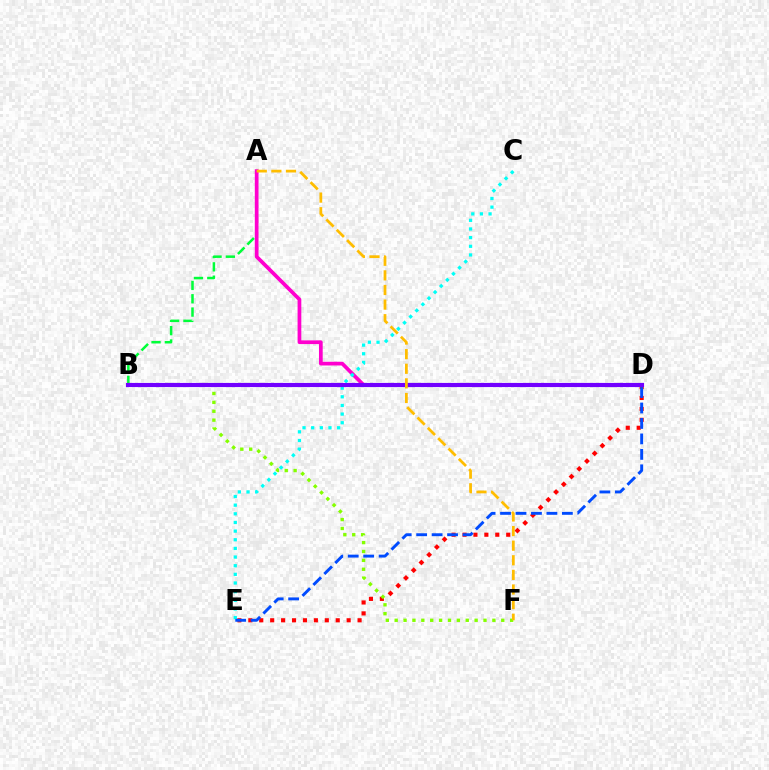{('D', 'E'): [{'color': '#ff0000', 'line_style': 'dotted', 'thickness': 2.97}, {'color': '#004bff', 'line_style': 'dashed', 'thickness': 2.1}], ('B', 'F'): [{'color': '#84ff00', 'line_style': 'dotted', 'thickness': 2.41}], ('A', 'B'): [{'color': '#00ff39', 'line_style': 'dashed', 'thickness': 1.81}], ('A', 'D'): [{'color': '#ff00cf', 'line_style': 'solid', 'thickness': 2.68}], ('C', 'E'): [{'color': '#00fff6', 'line_style': 'dotted', 'thickness': 2.35}], ('B', 'D'): [{'color': '#7200ff', 'line_style': 'solid', 'thickness': 2.98}], ('A', 'F'): [{'color': '#ffbd00', 'line_style': 'dashed', 'thickness': 1.98}]}